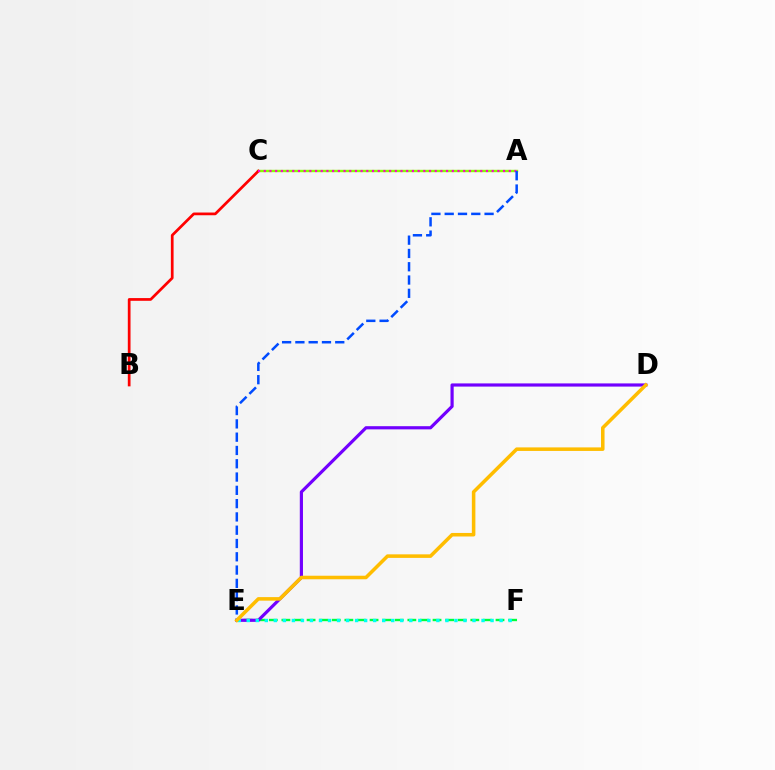{('A', 'C'): [{'color': '#84ff00', 'line_style': 'solid', 'thickness': 1.72}, {'color': '#ff00cf', 'line_style': 'dotted', 'thickness': 1.55}], ('E', 'F'): [{'color': '#00ff39', 'line_style': 'dashed', 'thickness': 1.71}, {'color': '#00fff6', 'line_style': 'dotted', 'thickness': 2.45}], ('D', 'E'): [{'color': '#7200ff', 'line_style': 'solid', 'thickness': 2.29}, {'color': '#ffbd00', 'line_style': 'solid', 'thickness': 2.55}], ('B', 'C'): [{'color': '#ff0000', 'line_style': 'solid', 'thickness': 1.96}], ('A', 'E'): [{'color': '#004bff', 'line_style': 'dashed', 'thickness': 1.81}]}